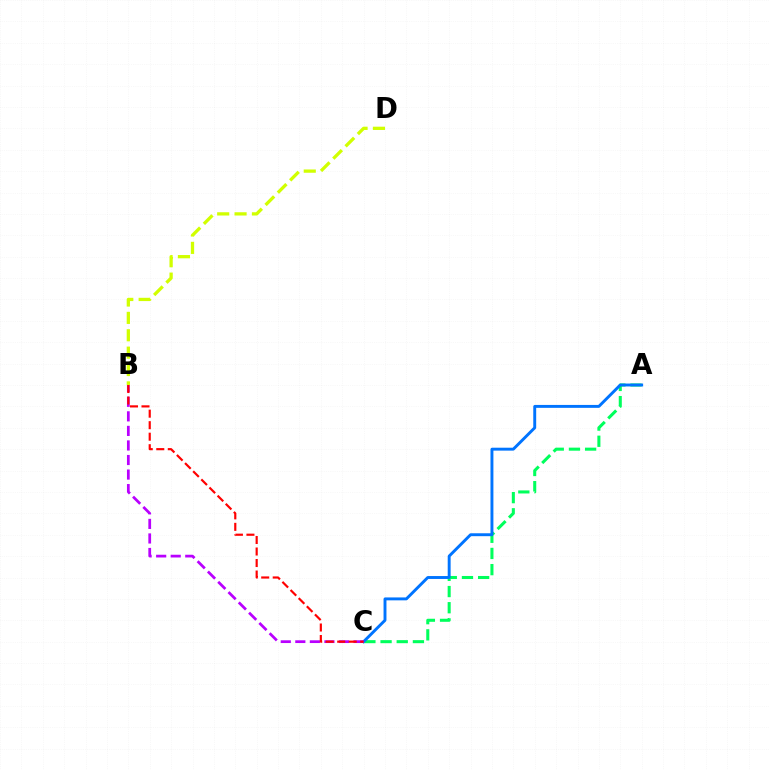{('A', 'C'): [{'color': '#00ff5c', 'line_style': 'dashed', 'thickness': 2.2}, {'color': '#0074ff', 'line_style': 'solid', 'thickness': 2.1}], ('B', 'D'): [{'color': '#d1ff00', 'line_style': 'dashed', 'thickness': 2.36}], ('B', 'C'): [{'color': '#b900ff', 'line_style': 'dashed', 'thickness': 1.98}, {'color': '#ff0000', 'line_style': 'dashed', 'thickness': 1.56}]}